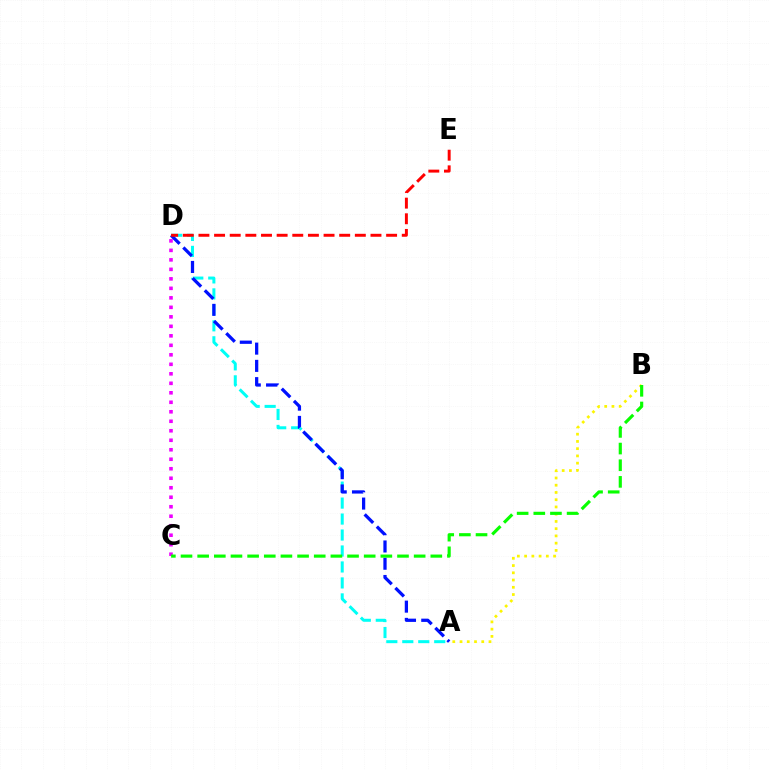{('A', 'B'): [{'color': '#fcf500', 'line_style': 'dotted', 'thickness': 1.97}], ('A', 'D'): [{'color': '#00fff6', 'line_style': 'dashed', 'thickness': 2.17}, {'color': '#0010ff', 'line_style': 'dashed', 'thickness': 2.34}], ('C', 'D'): [{'color': '#ee00ff', 'line_style': 'dotted', 'thickness': 2.58}], ('D', 'E'): [{'color': '#ff0000', 'line_style': 'dashed', 'thickness': 2.12}], ('B', 'C'): [{'color': '#08ff00', 'line_style': 'dashed', 'thickness': 2.26}]}